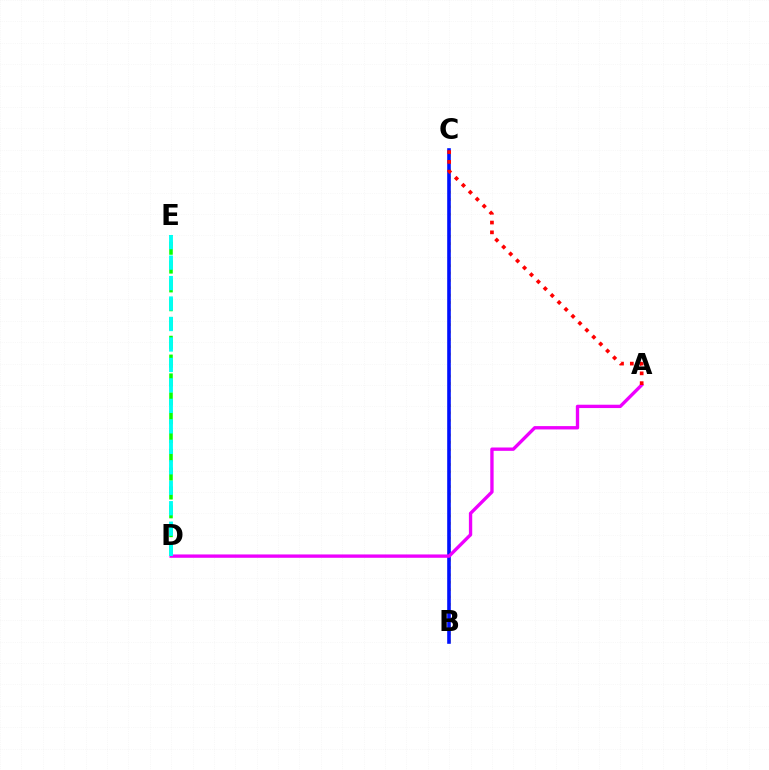{('D', 'E'): [{'color': '#08ff00', 'line_style': 'dashed', 'thickness': 2.56}, {'color': '#00fff6', 'line_style': 'dashed', 'thickness': 2.78}], ('B', 'C'): [{'color': '#fcf500', 'line_style': 'dotted', 'thickness': 2.0}, {'color': '#0010ff', 'line_style': 'solid', 'thickness': 2.6}], ('A', 'D'): [{'color': '#ee00ff', 'line_style': 'solid', 'thickness': 2.41}], ('A', 'C'): [{'color': '#ff0000', 'line_style': 'dotted', 'thickness': 2.66}]}